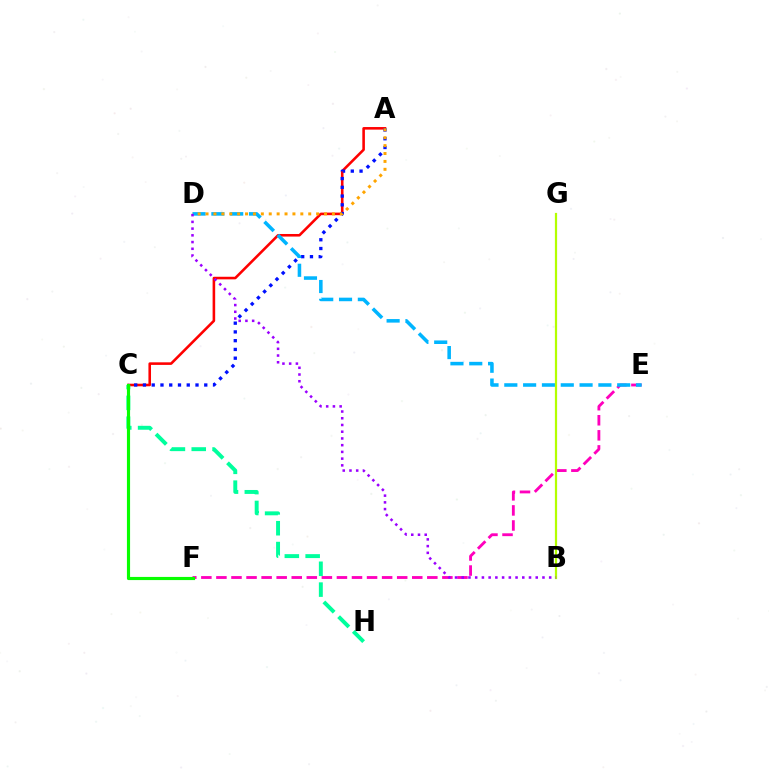{('A', 'C'): [{'color': '#ff0000', 'line_style': 'solid', 'thickness': 1.86}, {'color': '#0010ff', 'line_style': 'dotted', 'thickness': 2.38}], ('E', 'F'): [{'color': '#ff00bd', 'line_style': 'dashed', 'thickness': 2.05}], ('C', 'H'): [{'color': '#00ff9d', 'line_style': 'dashed', 'thickness': 2.83}], ('C', 'F'): [{'color': '#08ff00', 'line_style': 'solid', 'thickness': 2.27}], ('D', 'E'): [{'color': '#00b5ff', 'line_style': 'dashed', 'thickness': 2.56}], ('A', 'D'): [{'color': '#ffa500', 'line_style': 'dotted', 'thickness': 2.15}], ('B', 'G'): [{'color': '#b3ff00', 'line_style': 'solid', 'thickness': 1.6}], ('B', 'D'): [{'color': '#9b00ff', 'line_style': 'dotted', 'thickness': 1.83}]}